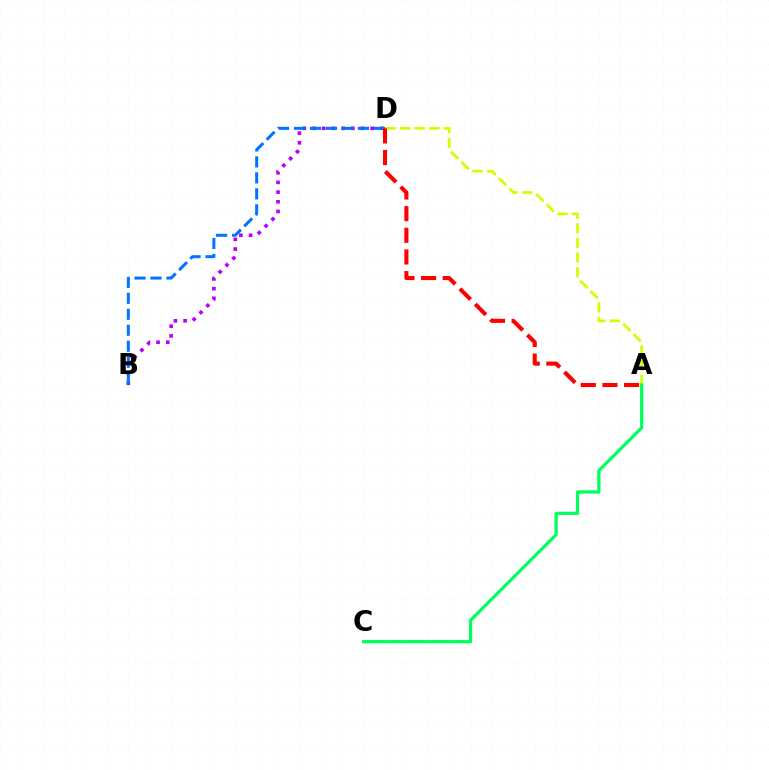{('B', 'D'): [{'color': '#b900ff', 'line_style': 'dotted', 'thickness': 2.63}, {'color': '#0074ff', 'line_style': 'dashed', 'thickness': 2.17}], ('A', 'D'): [{'color': '#d1ff00', 'line_style': 'dashed', 'thickness': 1.99}, {'color': '#ff0000', 'line_style': 'dashed', 'thickness': 2.94}], ('A', 'C'): [{'color': '#00ff5c', 'line_style': 'solid', 'thickness': 2.33}]}